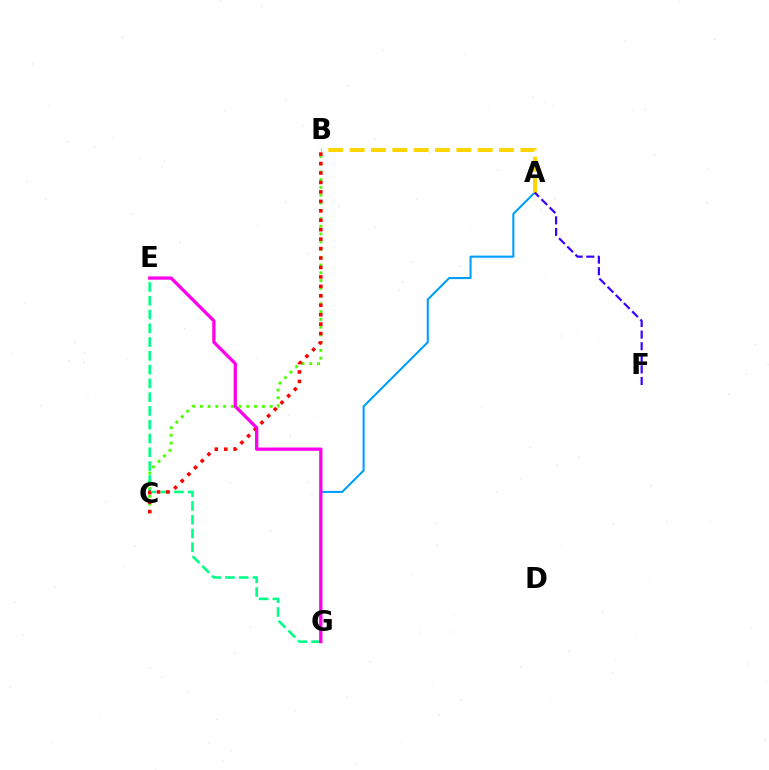{('B', 'C'): [{'color': '#4fff00', 'line_style': 'dotted', 'thickness': 2.11}, {'color': '#ff0000', 'line_style': 'dotted', 'thickness': 2.57}], ('A', 'G'): [{'color': '#009eff', 'line_style': 'solid', 'thickness': 1.51}], ('E', 'G'): [{'color': '#00ff86', 'line_style': 'dashed', 'thickness': 1.87}, {'color': '#ff00ed', 'line_style': 'solid', 'thickness': 2.36}], ('A', 'B'): [{'color': '#ffd500', 'line_style': 'dashed', 'thickness': 2.9}], ('A', 'F'): [{'color': '#3700ff', 'line_style': 'dashed', 'thickness': 1.57}]}